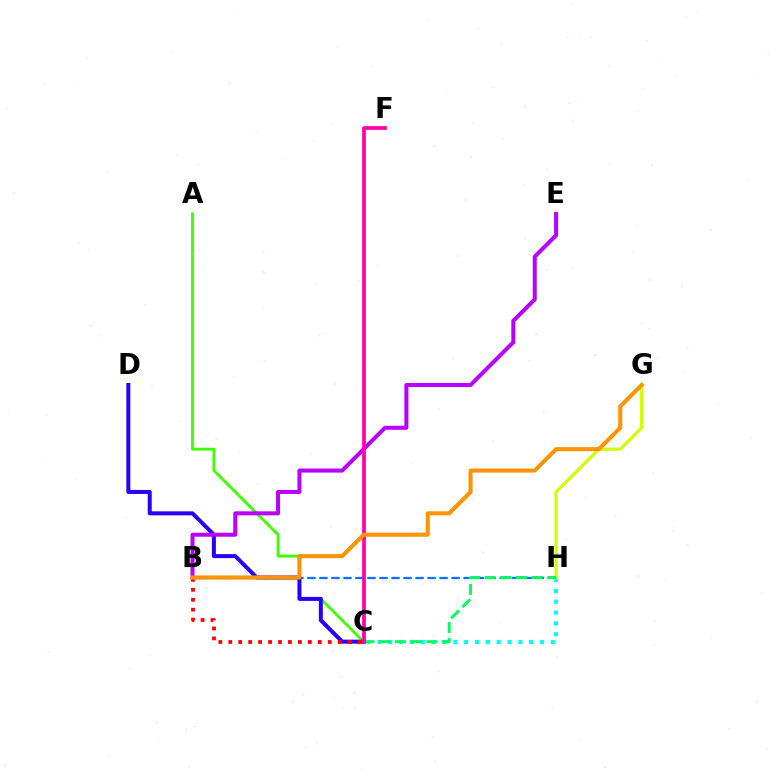{('B', 'H'): [{'color': '#0074ff', 'line_style': 'dashed', 'thickness': 1.63}], ('A', 'C'): [{'color': '#3dff00', 'line_style': 'solid', 'thickness': 2.06}], ('C', 'H'): [{'color': '#00fff6', 'line_style': 'dotted', 'thickness': 2.94}, {'color': '#00ff5c', 'line_style': 'dashed', 'thickness': 2.13}], ('G', 'H'): [{'color': '#d1ff00', 'line_style': 'solid', 'thickness': 2.31}], ('C', 'D'): [{'color': '#2500ff', 'line_style': 'solid', 'thickness': 2.88}], ('B', 'C'): [{'color': '#ff0000', 'line_style': 'dotted', 'thickness': 2.7}], ('B', 'E'): [{'color': '#b900ff', 'line_style': 'solid', 'thickness': 2.9}], ('C', 'F'): [{'color': '#ff00ac', 'line_style': 'solid', 'thickness': 2.67}], ('B', 'G'): [{'color': '#ff9400', 'line_style': 'solid', 'thickness': 2.93}]}